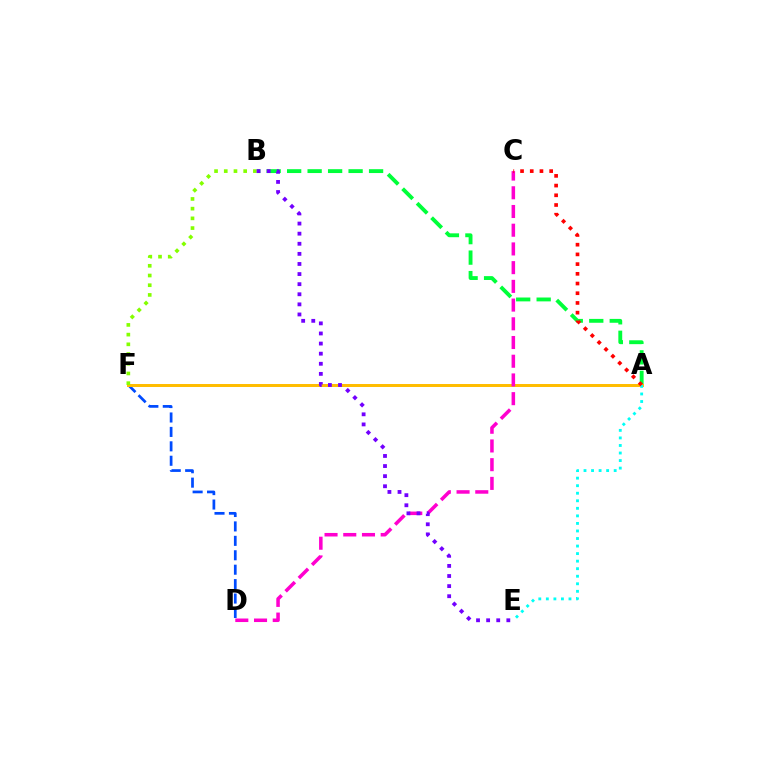{('D', 'F'): [{'color': '#004bff', 'line_style': 'dashed', 'thickness': 1.96}], ('A', 'B'): [{'color': '#00ff39', 'line_style': 'dashed', 'thickness': 2.78}], ('A', 'F'): [{'color': '#ffbd00', 'line_style': 'solid', 'thickness': 2.14}], ('A', 'E'): [{'color': '#00fff6', 'line_style': 'dotted', 'thickness': 2.05}], ('B', 'F'): [{'color': '#84ff00', 'line_style': 'dotted', 'thickness': 2.64}], ('C', 'D'): [{'color': '#ff00cf', 'line_style': 'dashed', 'thickness': 2.54}], ('A', 'C'): [{'color': '#ff0000', 'line_style': 'dotted', 'thickness': 2.64}], ('B', 'E'): [{'color': '#7200ff', 'line_style': 'dotted', 'thickness': 2.74}]}